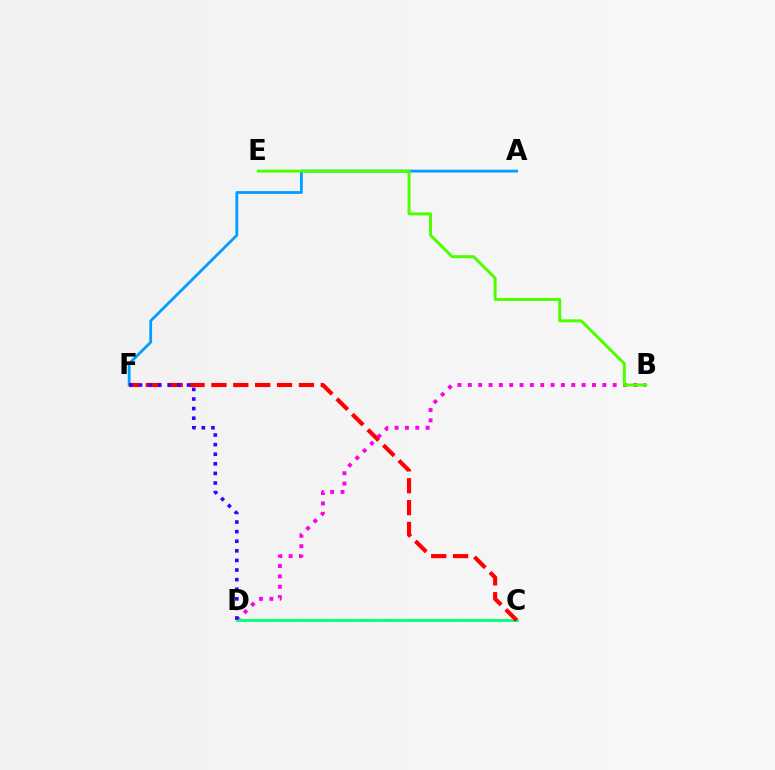{('B', 'D'): [{'color': '#ff00ed', 'line_style': 'dotted', 'thickness': 2.81}], ('C', 'D'): [{'color': '#ffd500', 'line_style': 'dashed', 'thickness': 1.65}, {'color': '#00ff86', 'line_style': 'solid', 'thickness': 2.04}], ('A', 'F'): [{'color': '#009eff', 'line_style': 'solid', 'thickness': 2.01}], ('C', 'F'): [{'color': '#ff0000', 'line_style': 'dashed', 'thickness': 2.97}], ('B', 'E'): [{'color': '#4fff00', 'line_style': 'solid', 'thickness': 2.13}], ('D', 'F'): [{'color': '#3700ff', 'line_style': 'dotted', 'thickness': 2.61}]}